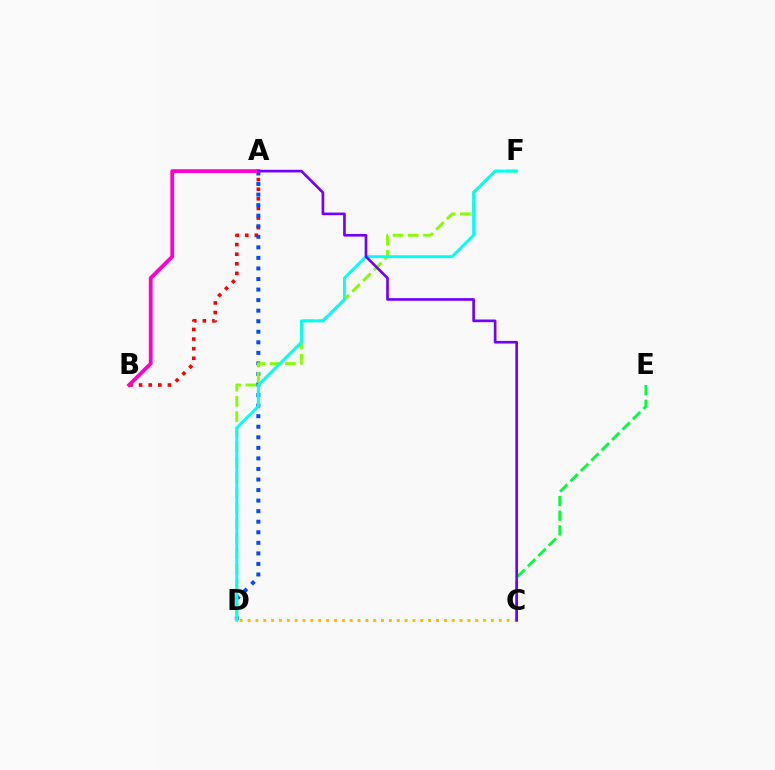{('C', 'E'): [{'color': '#00ff39', 'line_style': 'dashed', 'thickness': 1.99}], ('A', 'B'): [{'color': '#ff0000', 'line_style': 'dotted', 'thickness': 2.61}, {'color': '#ff00cf', 'line_style': 'solid', 'thickness': 2.74}], ('A', 'D'): [{'color': '#004bff', 'line_style': 'dotted', 'thickness': 2.87}], ('D', 'F'): [{'color': '#84ff00', 'line_style': 'dashed', 'thickness': 2.07}, {'color': '#00fff6', 'line_style': 'solid', 'thickness': 2.08}], ('C', 'D'): [{'color': '#ffbd00', 'line_style': 'dotted', 'thickness': 2.13}], ('A', 'C'): [{'color': '#7200ff', 'line_style': 'solid', 'thickness': 1.91}]}